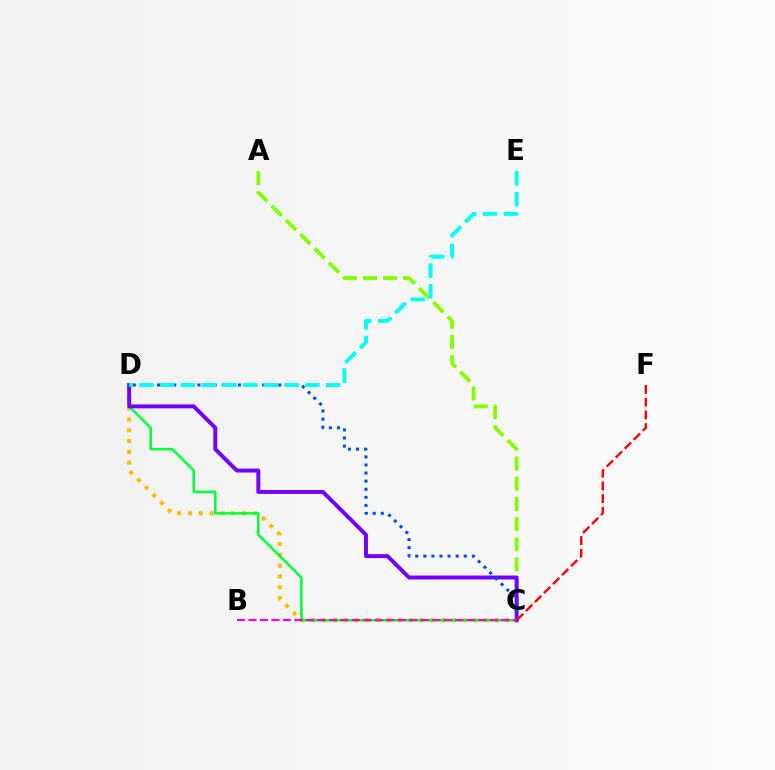{('C', 'D'): [{'color': '#ffbd00', 'line_style': 'dotted', 'thickness': 2.93}, {'color': '#00ff39', 'line_style': 'solid', 'thickness': 1.81}, {'color': '#7200ff', 'line_style': 'solid', 'thickness': 2.83}, {'color': '#004bff', 'line_style': 'dotted', 'thickness': 2.2}], ('A', 'C'): [{'color': '#84ff00', 'line_style': 'dashed', 'thickness': 2.74}], ('C', 'F'): [{'color': '#ff0000', 'line_style': 'dashed', 'thickness': 1.73}], ('D', 'E'): [{'color': '#00fff6', 'line_style': 'dashed', 'thickness': 2.82}], ('B', 'C'): [{'color': '#ff00cf', 'line_style': 'dashed', 'thickness': 1.56}]}